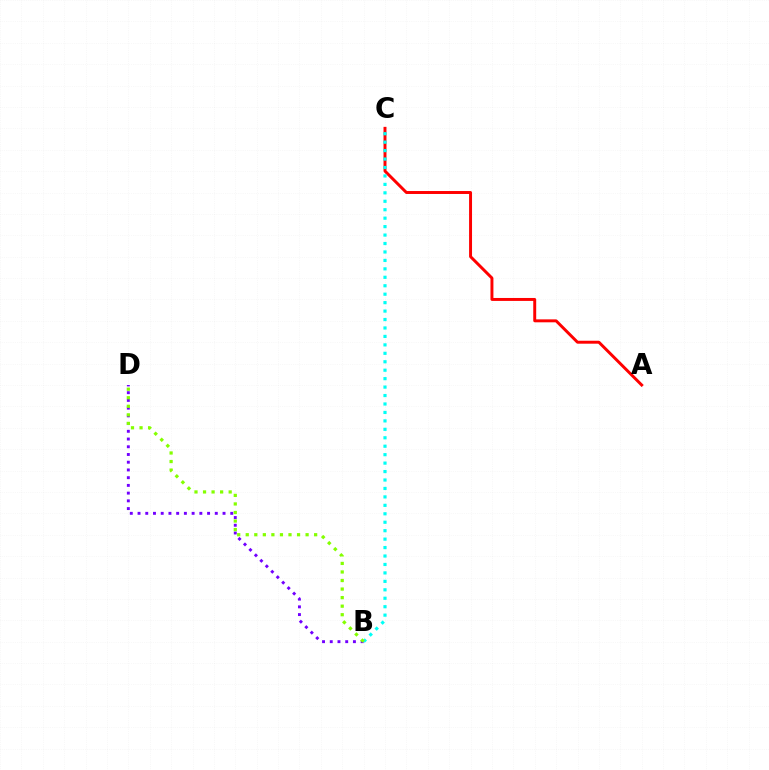{('A', 'C'): [{'color': '#ff0000', 'line_style': 'solid', 'thickness': 2.12}], ('B', 'D'): [{'color': '#7200ff', 'line_style': 'dotted', 'thickness': 2.1}, {'color': '#84ff00', 'line_style': 'dotted', 'thickness': 2.32}], ('B', 'C'): [{'color': '#00fff6', 'line_style': 'dotted', 'thickness': 2.29}]}